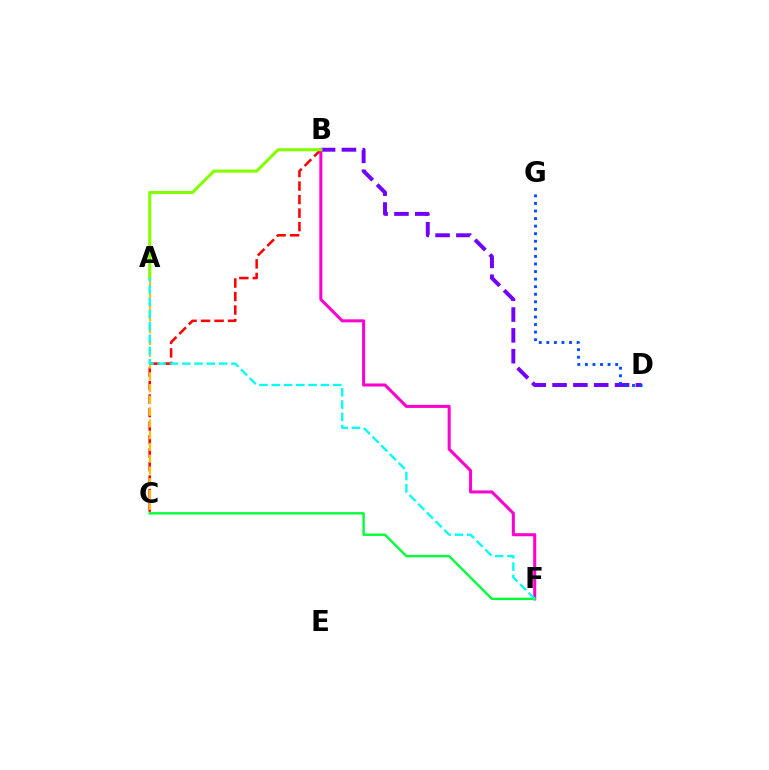{('B', 'D'): [{'color': '#7200ff', 'line_style': 'dashed', 'thickness': 2.83}], ('D', 'G'): [{'color': '#004bff', 'line_style': 'dotted', 'thickness': 2.06}], ('B', 'C'): [{'color': '#ff0000', 'line_style': 'dashed', 'thickness': 1.83}], ('A', 'C'): [{'color': '#ffbd00', 'line_style': 'dashed', 'thickness': 1.6}], ('B', 'F'): [{'color': '#ff00cf', 'line_style': 'solid', 'thickness': 2.19}], ('A', 'B'): [{'color': '#84ff00', 'line_style': 'solid', 'thickness': 2.21}], ('C', 'F'): [{'color': '#00ff39', 'line_style': 'solid', 'thickness': 1.72}], ('A', 'F'): [{'color': '#00fff6', 'line_style': 'dashed', 'thickness': 1.67}]}